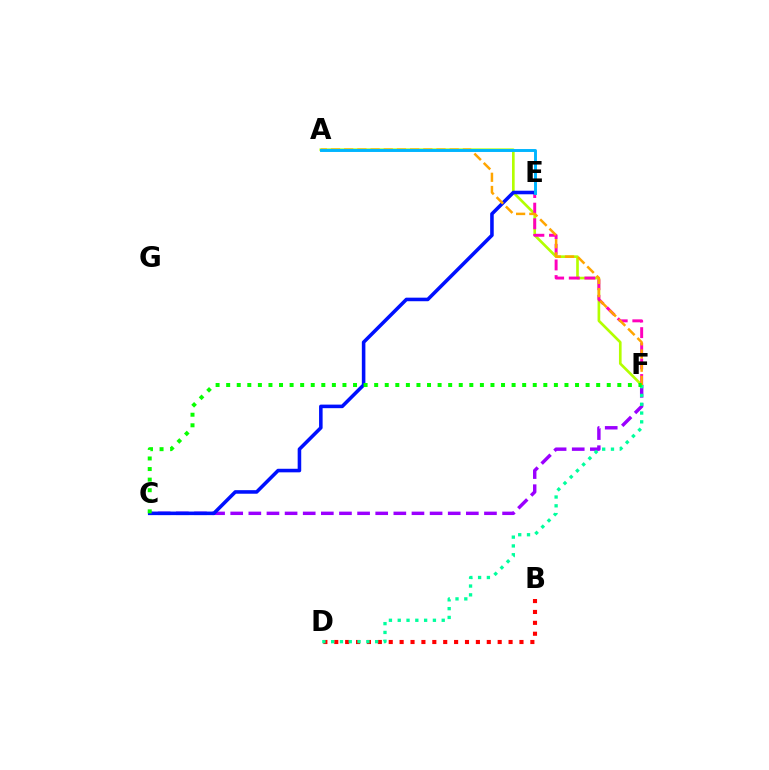{('B', 'D'): [{'color': '#ff0000', 'line_style': 'dotted', 'thickness': 2.96}], ('A', 'F'): [{'color': '#b3ff00', 'line_style': 'solid', 'thickness': 1.91}, {'color': '#ffa500', 'line_style': 'dashed', 'thickness': 1.79}], ('C', 'F'): [{'color': '#9b00ff', 'line_style': 'dashed', 'thickness': 2.46}, {'color': '#08ff00', 'line_style': 'dotted', 'thickness': 2.87}], ('D', 'F'): [{'color': '#00ff9d', 'line_style': 'dotted', 'thickness': 2.39}], ('E', 'F'): [{'color': '#ff00bd', 'line_style': 'dashed', 'thickness': 2.12}], ('C', 'E'): [{'color': '#0010ff', 'line_style': 'solid', 'thickness': 2.56}], ('A', 'E'): [{'color': '#00b5ff', 'line_style': 'solid', 'thickness': 2.11}]}